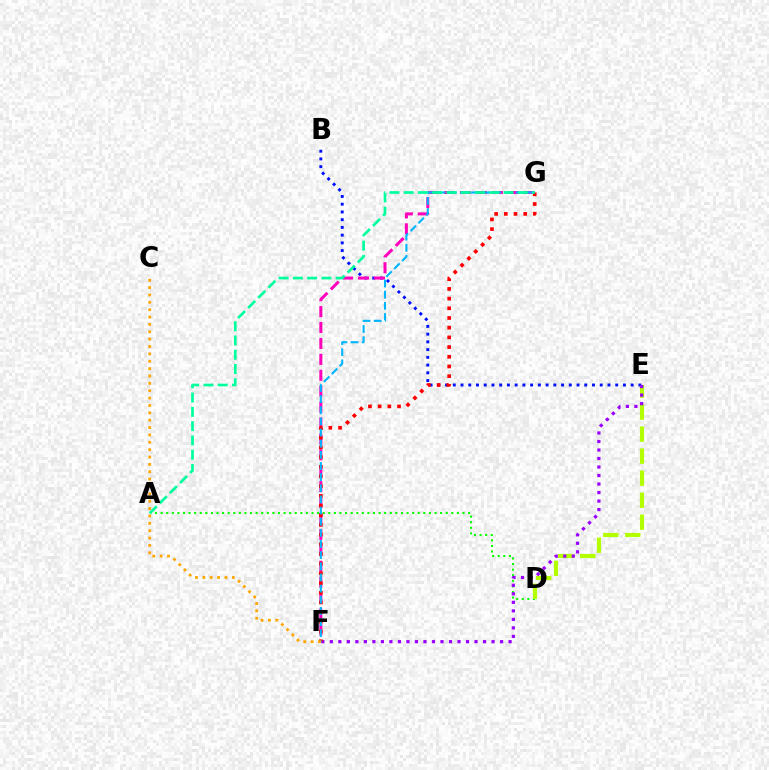{('A', 'D'): [{'color': '#08ff00', 'line_style': 'dotted', 'thickness': 1.52}], ('B', 'E'): [{'color': '#0010ff', 'line_style': 'dotted', 'thickness': 2.1}], ('D', 'E'): [{'color': '#b3ff00', 'line_style': 'dashed', 'thickness': 2.99}], ('E', 'F'): [{'color': '#9b00ff', 'line_style': 'dotted', 'thickness': 2.31}], ('F', 'G'): [{'color': '#ff00bd', 'line_style': 'dashed', 'thickness': 2.16}, {'color': '#ff0000', 'line_style': 'dotted', 'thickness': 2.63}, {'color': '#00b5ff', 'line_style': 'dashed', 'thickness': 1.51}], ('A', 'G'): [{'color': '#00ff9d', 'line_style': 'dashed', 'thickness': 1.94}], ('C', 'F'): [{'color': '#ffa500', 'line_style': 'dotted', 'thickness': 2.0}]}